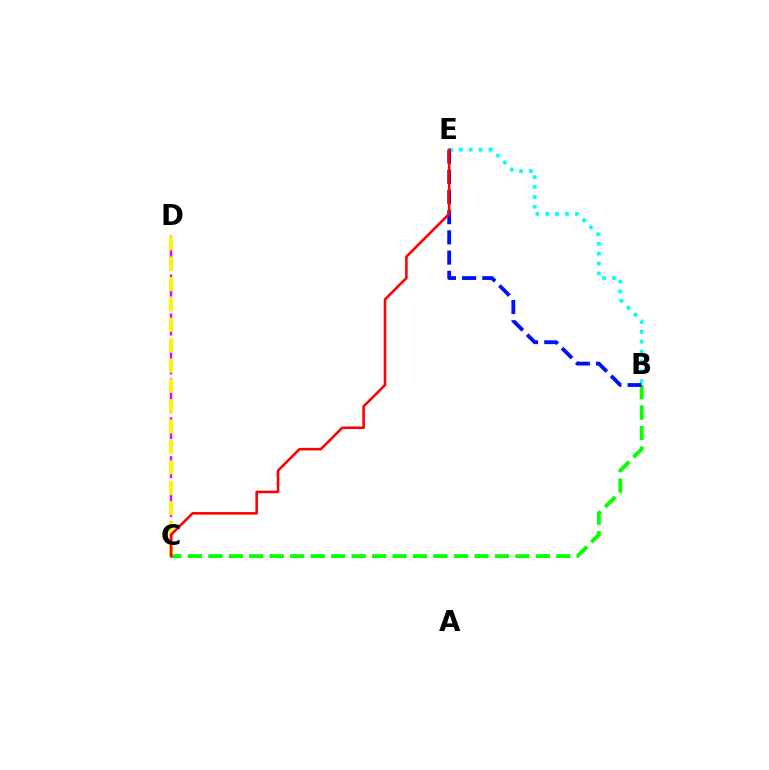{('C', 'D'): [{'color': '#ee00ff', 'line_style': 'dashed', 'thickness': 1.76}, {'color': '#fcf500', 'line_style': 'dashed', 'thickness': 2.77}], ('B', 'C'): [{'color': '#08ff00', 'line_style': 'dashed', 'thickness': 2.78}], ('B', 'E'): [{'color': '#00fff6', 'line_style': 'dotted', 'thickness': 2.68}, {'color': '#0010ff', 'line_style': 'dashed', 'thickness': 2.75}], ('C', 'E'): [{'color': '#ff0000', 'line_style': 'solid', 'thickness': 1.86}]}